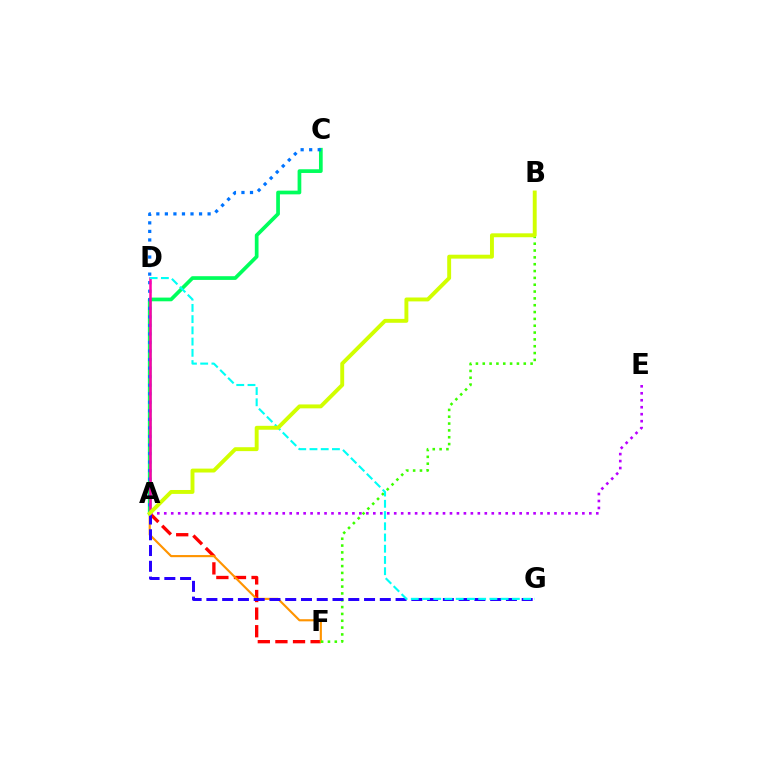{('A', 'F'): [{'color': '#ff0000', 'line_style': 'dashed', 'thickness': 2.39}, {'color': '#ff9400', 'line_style': 'solid', 'thickness': 1.54}], ('A', 'E'): [{'color': '#b900ff', 'line_style': 'dotted', 'thickness': 1.89}], ('A', 'C'): [{'color': '#00ff5c', 'line_style': 'solid', 'thickness': 2.67}, {'color': '#0074ff', 'line_style': 'dotted', 'thickness': 2.32}], ('B', 'F'): [{'color': '#3dff00', 'line_style': 'dotted', 'thickness': 1.86}], ('A', 'G'): [{'color': '#2500ff', 'line_style': 'dashed', 'thickness': 2.14}], ('A', 'D'): [{'color': '#ff00ac', 'line_style': 'solid', 'thickness': 1.81}], ('D', 'G'): [{'color': '#00fff6', 'line_style': 'dashed', 'thickness': 1.53}], ('A', 'B'): [{'color': '#d1ff00', 'line_style': 'solid', 'thickness': 2.81}]}